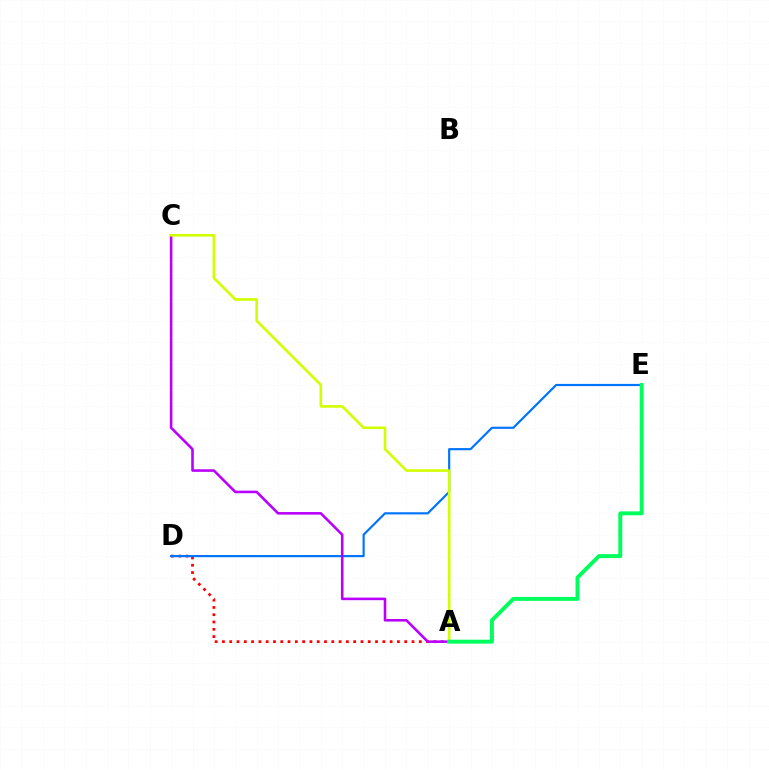{('A', 'D'): [{'color': '#ff0000', 'line_style': 'dotted', 'thickness': 1.98}], ('D', 'E'): [{'color': '#0074ff', 'line_style': 'solid', 'thickness': 1.57}], ('A', 'C'): [{'color': '#b900ff', 'line_style': 'solid', 'thickness': 1.86}, {'color': '#d1ff00', 'line_style': 'solid', 'thickness': 1.88}], ('A', 'E'): [{'color': '#00ff5c', 'line_style': 'solid', 'thickness': 2.83}]}